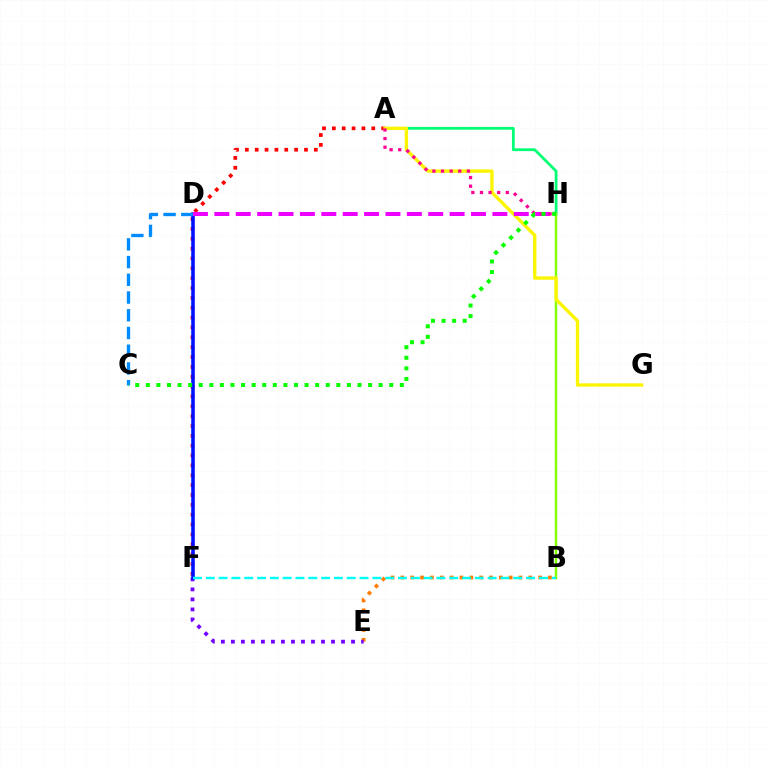{('A', 'H'): [{'color': '#00ff74', 'line_style': 'solid', 'thickness': 2.01}, {'color': '#ff0094', 'line_style': 'dotted', 'thickness': 2.34}], ('B', 'E'): [{'color': '#ff7c00', 'line_style': 'dotted', 'thickness': 2.67}], ('A', 'F'): [{'color': '#ff0000', 'line_style': 'dotted', 'thickness': 2.68}], ('E', 'F'): [{'color': '#7200ff', 'line_style': 'dotted', 'thickness': 2.72}], ('B', 'H'): [{'color': '#84ff00', 'line_style': 'solid', 'thickness': 1.75}], ('D', 'F'): [{'color': '#0010ff', 'line_style': 'solid', 'thickness': 2.55}], ('C', 'D'): [{'color': '#008cff', 'line_style': 'dashed', 'thickness': 2.41}], ('A', 'G'): [{'color': '#fcf500', 'line_style': 'solid', 'thickness': 2.41}], ('D', 'H'): [{'color': '#ee00ff', 'line_style': 'dashed', 'thickness': 2.91}], ('C', 'H'): [{'color': '#08ff00', 'line_style': 'dotted', 'thickness': 2.88}], ('B', 'F'): [{'color': '#00fff6', 'line_style': 'dashed', 'thickness': 1.74}]}